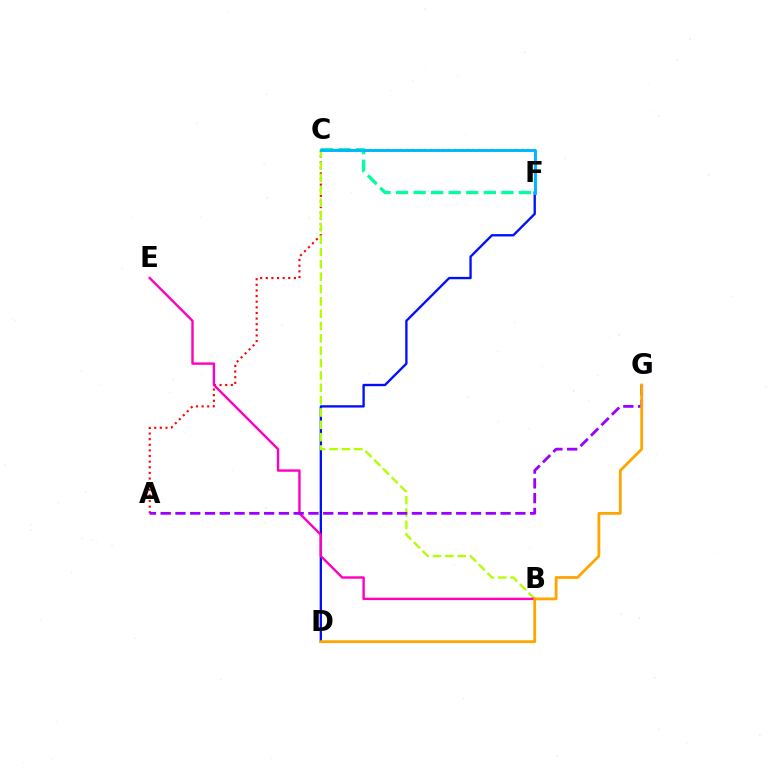{('C', 'F'): [{'color': '#08ff00', 'line_style': 'dotted', 'thickness': 1.65}, {'color': '#00ff9d', 'line_style': 'dashed', 'thickness': 2.38}, {'color': '#00b5ff', 'line_style': 'solid', 'thickness': 2.09}], ('D', 'F'): [{'color': '#0010ff', 'line_style': 'solid', 'thickness': 1.68}], ('A', 'C'): [{'color': '#ff0000', 'line_style': 'dotted', 'thickness': 1.53}], ('B', 'C'): [{'color': '#b3ff00', 'line_style': 'dashed', 'thickness': 1.68}], ('B', 'E'): [{'color': '#ff00bd', 'line_style': 'solid', 'thickness': 1.73}], ('A', 'G'): [{'color': '#9b00ff', 'line_style': 'dashed', 'thickness': 2.01}], ('D', 'G'): [{'color': '#ffa500', 'line_style': 'solid', 'thickness': 2.01}]}